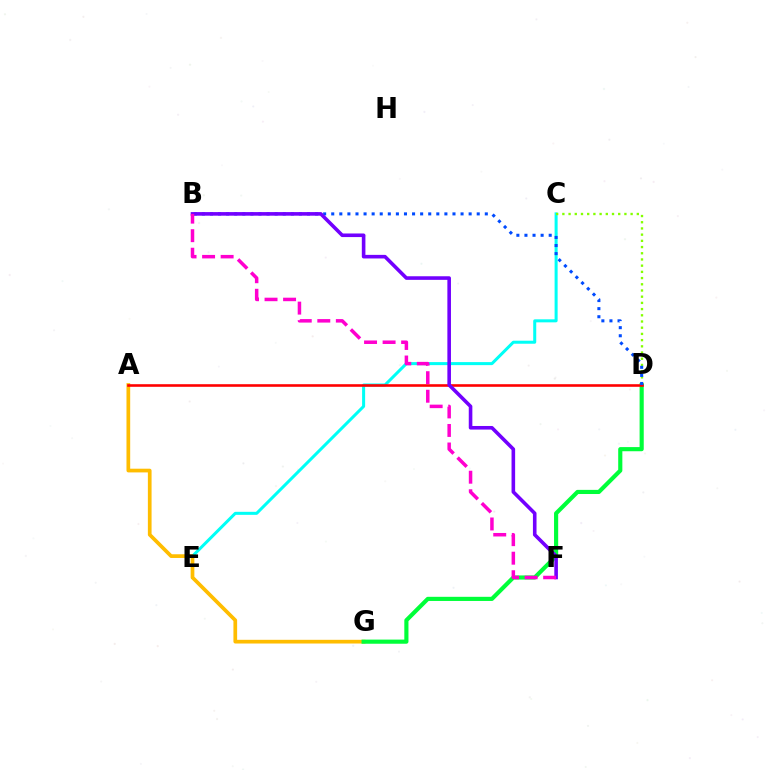{('C', 'E'): [{'color': '#00fff6', 'line_style': 'solid', 'thickness': 2.18}], ('A', 'G'): [{'color': '#ffbd00', 'line_style': 'solid', 'thickness': 2.67}], ('C', 'D'): [{'color': '#84ff00', 'line_style': 'dotted', 'thickness': 1.69}], ('D', 'G'): [{'color': '#00ff39', 'line_style': 'solid', 'thickness': 2.98}], ('A', 'D'): [{'color': '#ff0000', 'line_style': 'solid', 'thickness': 1.88}], ('B', 'D'): [{'color': '#004bff', 'line_style': 'dotted', 'thickness': 2.2}], ('B', 'F'): [{'color': '#7200ff', 'line_style': 'solid', 'thickness': 2.59}, {'color': '#ff00cf', 'line_style': 'dashed', 'thickness': 2.52}]}